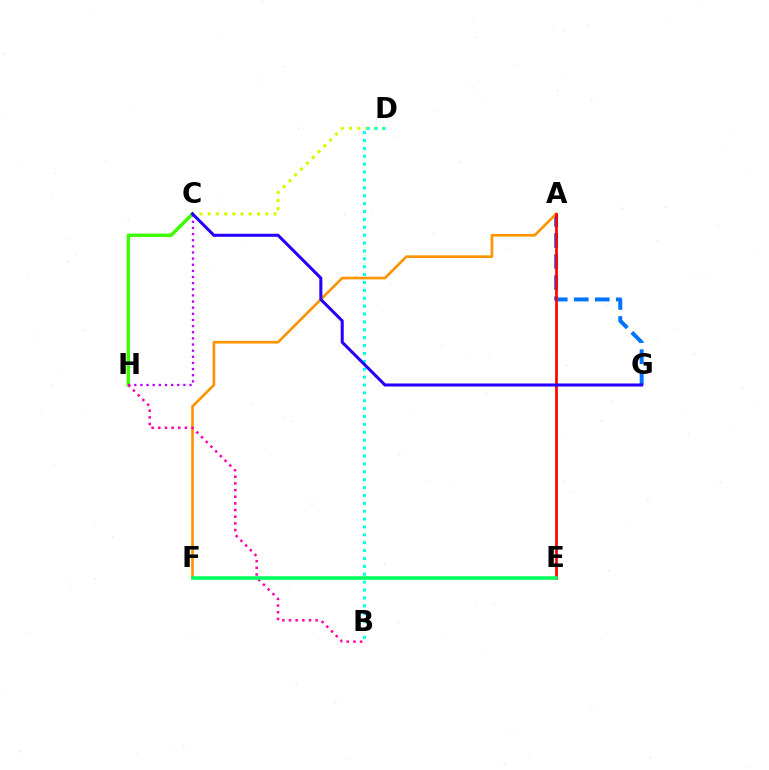{('C', 'D'): [{'color': '#d1ff00', 'line_style': 'dotted', 'thickness': 2.24}], ('C', 'H'): [{'color': '#3dff00', 'line_style': 'solid', 'thickness': 2.46}, {'color': '#b900ff', 'line_style': 'dotted', 'thickness': 1.67}], ('A', 'G'): [{'color': '#0074ff', 'line_style': 'dashed', 'thickness': 2.86}], ('A', 'F'): [{'color': '#ff9400', 'line_style': 'solid', 'thickness': 1.93}], ('B', 'D'): [{'color': '#00fff6', 'line_style': 'dotted', 'thickness': 2.14}], ('B', 'H'): [{'color': '#ff00ac', 'line_style': 'dotted', 'thickness': 1.81}], ('A', 'E'): [{'color': '#ff0000', 'line_style': 'solid', 'thickness': 1.94}], ('C', 'G'): [{'color': '#2500ff', 'line_style': 'solid', 'thickness': 2.19}], ('E', 'F'): [{'color': '#00ff5c', 'line_style': 'solid', 'thickness': 2.56}]}